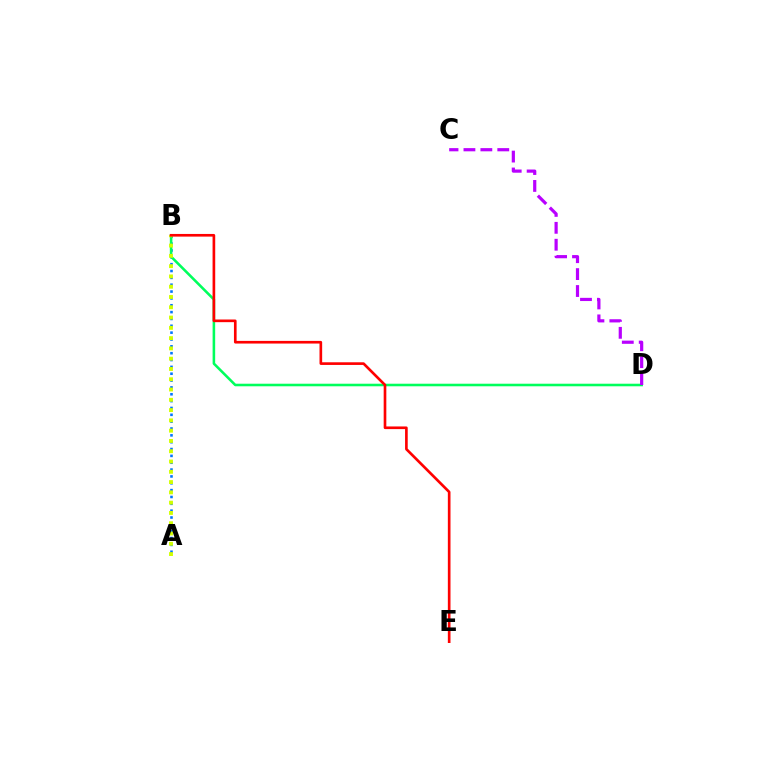{('A', 'B'): [{'color': '#0074ff', 'line_style': 'dotted', 'thickness': 1.86}, {'color': '#d1ff00', 'line_style': 'dotted', 'thickness': 2.79}], ('B', 'D'): [{'color': '#00ff5c', 'line_style': 'solid', 'thickness': 1.85}], ('C', 'D'): [{'color': '#b900ff', 'line_style': 'dashed', 'thickness': 2.3}], ('B', 'E'): [{'color': '#ff0000', 'line_style': 'solid', 'thickness': 1.91}]}